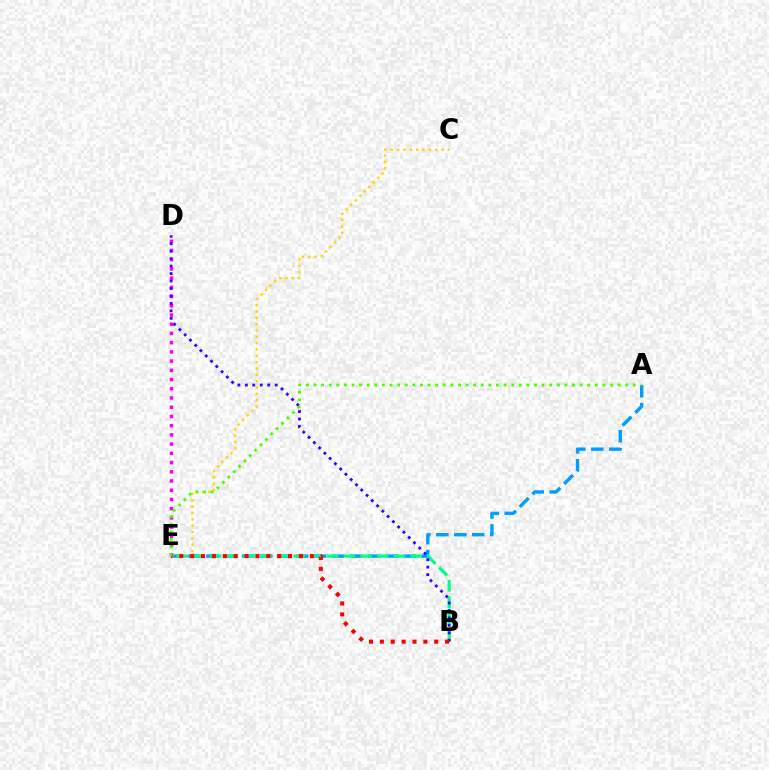{('A', 'E'): [{'color': '#009eff', 'line_style': 'dashed', 'thickness': 2.44}, {'color': '#4fff00', 'line_style': 'dotted', 'thickness': 2.07}], ('C', 'E'): [{'color': '#ffd500', 'line_style': 'dotted', 'thickness': 1.72}], ('D', 'E'): [{'color': '#ff00ed', 'line_style': 'dotted', 'thickness': 2.51}], ('B', 'E'): [{'color': '#00ff86', 'line_style': 'dashed', 'thickness': 2.27}, {'color': '#ff0000', 'line_style': 'dotted', 'thickness': 2.96}], ('B', 'D'): [{'color': '#3700ff', 'line_style': 'dotted', 'thickness': 2.03}]}